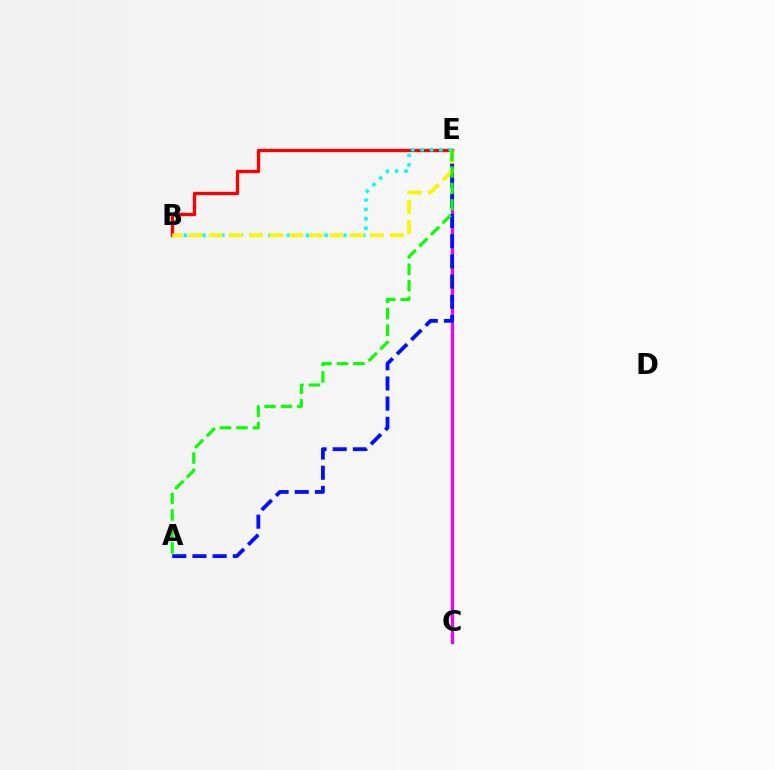{('C', 'E'): [{'color': '#ee00ff', 'line_style': 'solid', 'thickness': 2.31}], ('A', 'E'): [{'color': '#0010ff', 'line_style': 'dashed', 'thickness': 2.74}, {'color': '#08ff00', 'line_style': 'dashed', 'thickness': 2.24}], ('B', 'E'): [{'color': '#ff0000', 'line_style': 'solid', 'thickness': 2.38}, {'color': '#00fff6', 'line_style': 'dotted', 'thickness': 2.55}, {'color': '#fcf500', 'line_style': 'dashed', 'thickness': 2.74}]}